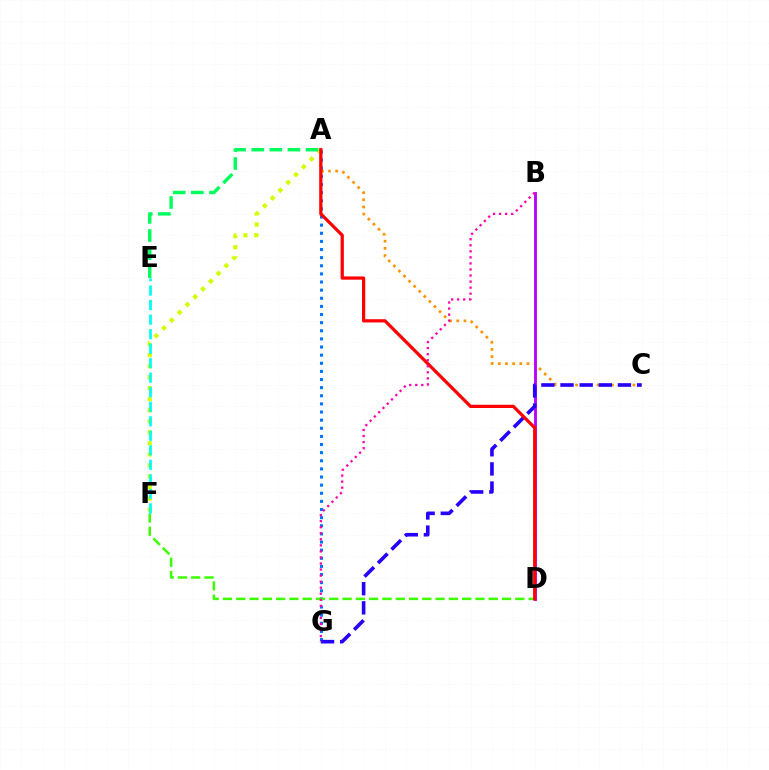{('A', 'C'): [{'color': '#ff9400', 'line_style': 'dotted', 'thickness': 1.95}], ('B', 'D'): [{'color': '#b900ff', 'line_style': 'solid', 'thickness': 2.05}], ('A', 'G'): [{'color': '#0074ff', 'line_style': 'dotted', 'thickness': 2.21}], ('D', 'F'): [{'color': '#3dff00', 'line_style': 'dashed', 'thickness': 1.81}], ('C', 'G'): [{'color': '#2500ff', 'line_style': 'dashed', 'thickness': 2.6}], ('A', 'F'): [{'color': '#d1ff00', 'line_style': 'dotted', 'thickness': 3.0}], ('E', 'F'): [{'color': '#00fff6', 'line_style': 'dashed', 'thickness': 1.97}], ('A', 'D'): [{'color': '#ff0000', 'line_style': 'solid', 'thickness': 2.33}], ('A', 'E'): [{'color': '#00ff5c', 'line_style': 'dashed', 'thickness': 2.46}], ('B', 'G'): [{'color': '#ff00ac', 'line_style': 'dotted', 'thickness': 1.64}]}